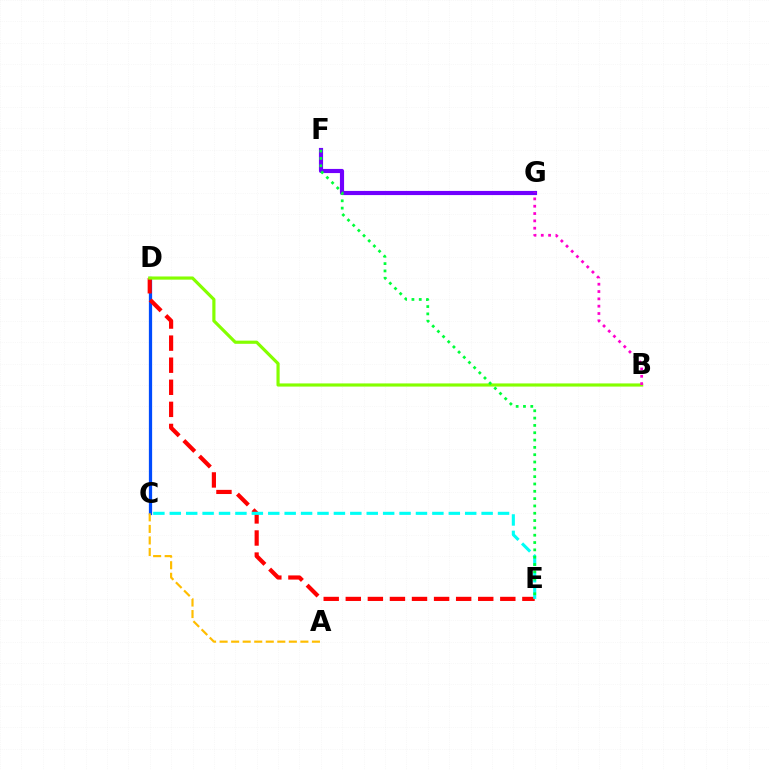{('C', 'D'): [{'color': '#004bff', 'line_style': 'solid', 'thickness': 2.34}], ('F', 'G'): [{'color': '#7200ff', 'line_style': 'solid', 'thickness': 2.99}], ('D', 'E'): [{'color': '#ff0000', 'line_style': 'dashed', 'thickness': 3.0}], ('C', 'E'): [{'color': '#00fff6', 'line_style': 'dashed', 'thickness': 2.23}], ('B', 'D'): [{'color': '#84ff00', 'line_style': 'solid', 'thickness': 2.28}], ('A', 'C'): [{'color': '#ffbd00', 'line_style': 'dashed', 'thickness': 1.57}], ('E', 'F'): [{'color': '#00ff39', 'line_style': 'dotted', 'thickness': 1.99}], ('B', 'G'): [{'color': '#ff00cf', 'line_style': 'dotted', 'thickness': 1.99}]}